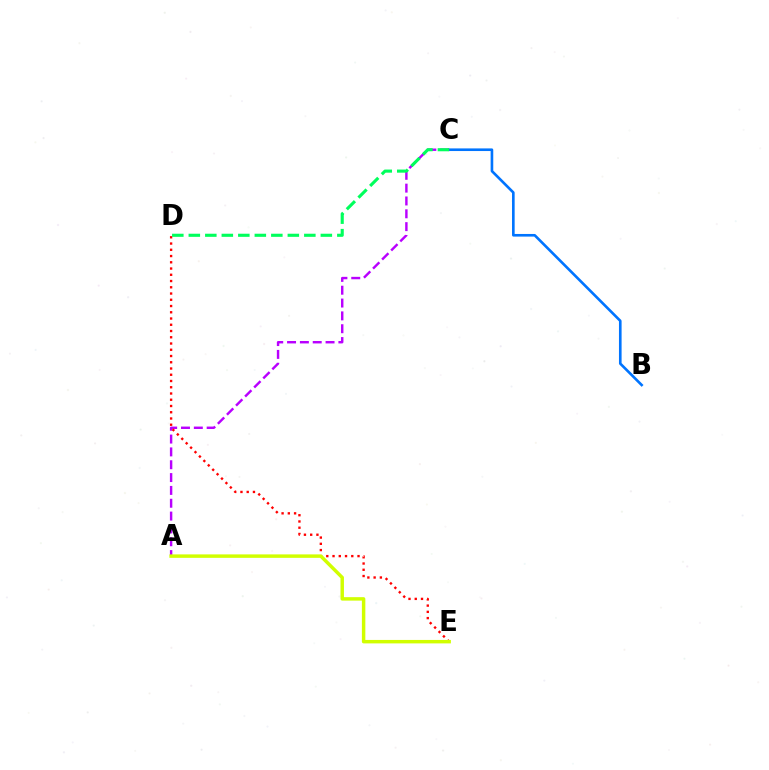{('B', 'C'): [{'color': '#0074ff', 'line_style': 'solid', 'thickness': 1.9}], ('A', 'C'): [{'color': '#b900ff', 'line_style': 'dashed', 'thickness': 1.74}], ('D', 'E'): [{'color': '#ff0000', 'line_style': 'dotted', 'thickness': 1.7}], ('C', 'D'): [{'color': '#00ff5c', 'line_style': 'dashed', 'thickness': 2.24}], ('A', 'E'): [{'color': '#d1ff00', 'line_style': 'solid', 'thickness': 2.49}]}